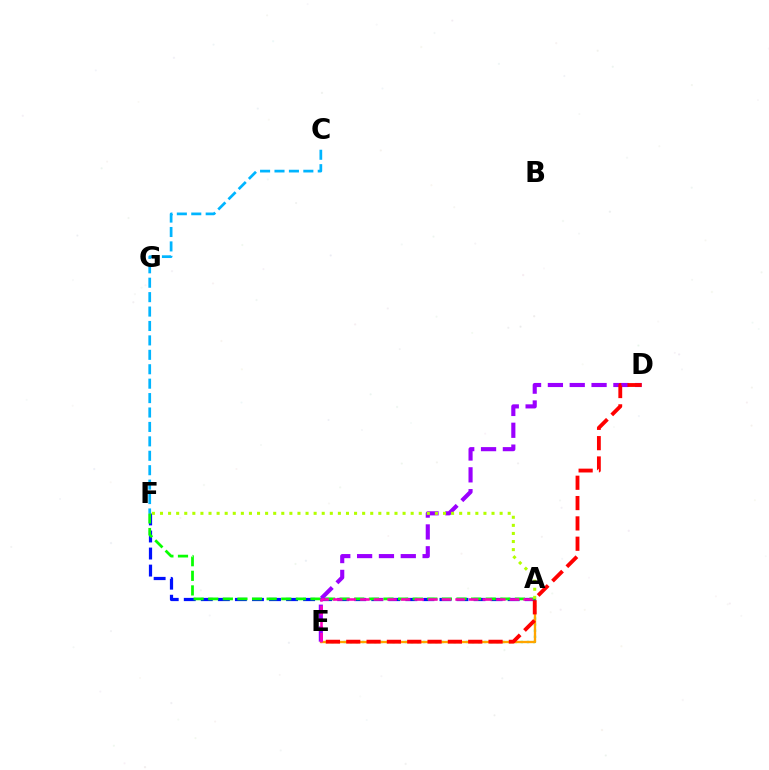{('A', 'E'): [{'color': '#00ff9d', 'line_style': 'dotted', 'thickness': 1.66}, {'color': '#ffa500', 'line_style': 'solid', 'thickness': 1.69}, {'color': '#ff00bd', 'line_style': 'dashed', 'thickness': 1.85}], ('A', 'F'): [{'color': '#0010ff', 'line_style': 'dashed', 'thickness': 2.32}, {'color': '#08ff00', 'line_style': 'dashed', 'thickness': 1.98}, {'color': '#b3ff00', 'line_style': 'dotted', 'thickness': 2.2}], ('D', 'E'): [{'color': '#9b00ff', 'line_style': 'dashed', 'thickness': 2.97}, {'color': '#ff0000', 'line_style': 'dashed', 'thickness': 2.76}], ('C', 'F'): [{'color': '#00b5ff', 'line_style': 'dashed', 'thickness': 1.96}]}